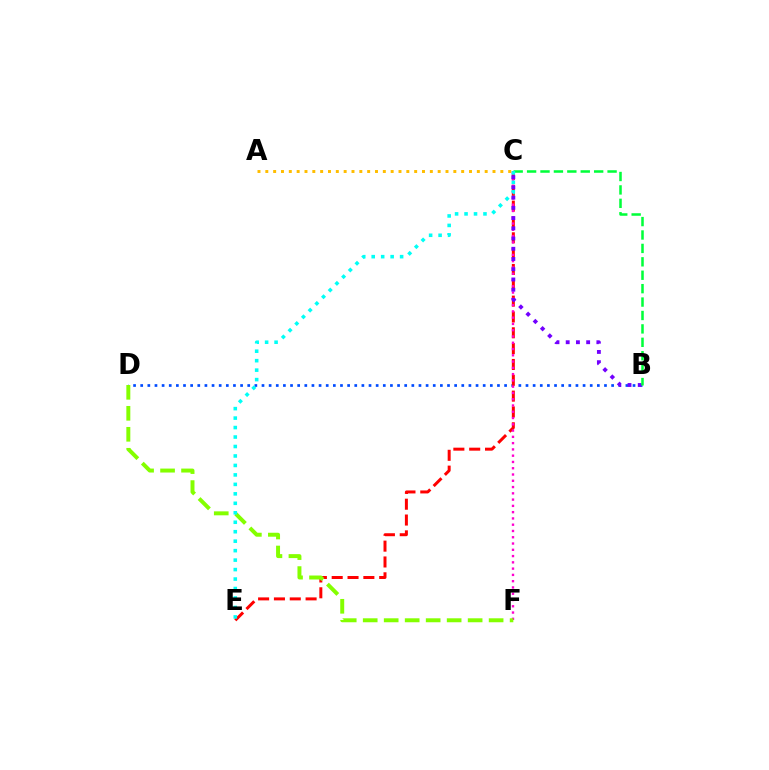{('B', 'D'): [{'color': '#004bff', 'line_style': 'dotted', 'thickness': 1.94}], ('C', 'E'): [{'color': '#ff0000', 'line_style': 'dashed', 'thickness': 2.15}, {'color': '#00fff6', 'line_style': 'dotted', 'thickness': 2.57}], ('C', 'F'): [{'color': '#ff00cf', 'line_style': 'dotted', 'thickness': 1.7}], ('B', 'C'): [{'color': '#7200ff', 'line_style': 'dotted', 'thickness': 2.78}, {'color': '#00ff39', 'line_style': 'dashed', 'thickness': 1.82}], ('D', 'F'): [{'color': '#84ff00', 'line_style': 'dashed', 'thickness': 2.85}], ('A', 'C'): [{'color': '#ffbd00', 'line_style': 'dotted', 'thickness': 2.13}]}